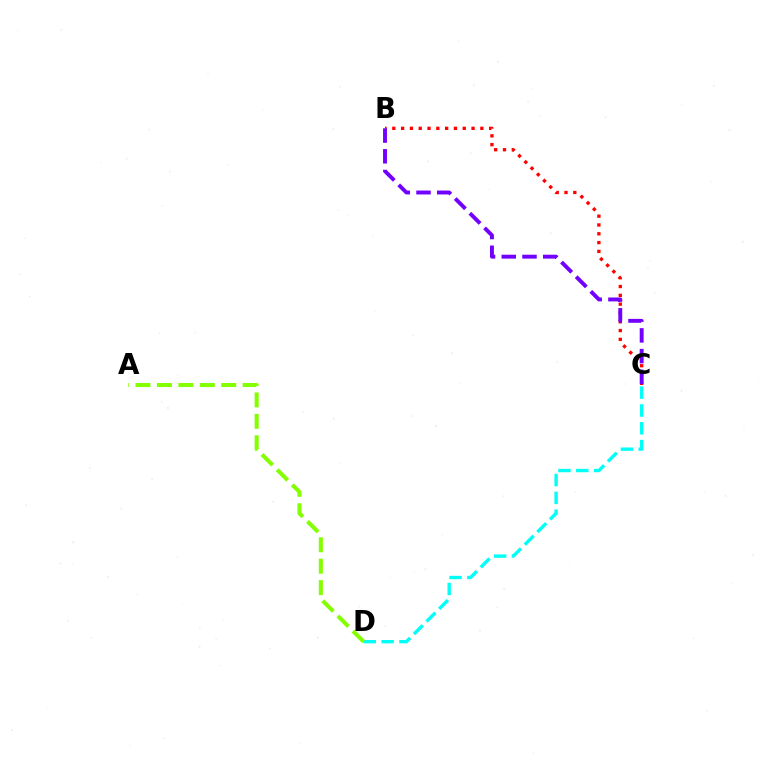{('C', 'D'): [{'color': '#00fff6', 'line_style': 'dashed', 'thickness': 2.42}], ('B', 'C'): [{'color': '#ff0000', 'line_style': 'dotted', 'thickness': 2.39}, {'color': '#7200ff', 'line_style': 'dashed', 'thickness': 2.82}], ('A', 'D'): [{'color': '#84ff00', 'line_style': 'dashed', 'thickness': 2.91}]}